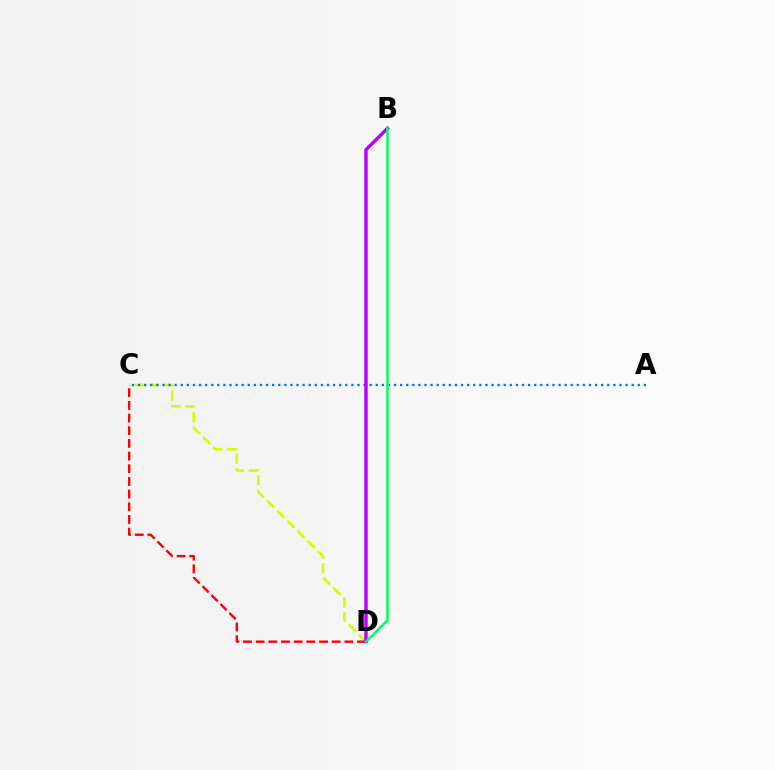{('C', 'D'): [{'color': '#d1ff00', 'line_style': 'dashed', 'thickness': 1.95}, {'color': '#ff0000', 'line_style': 'dashed', 'thickness': 1.72}], ('A', 'C'): [{'color': '#0074ff', 'line_style': 'dotted', 'thickness': 1.66}], ('B', 'D'): [{'color': '#b900ff', 'line_style': 'solid', 'thickness': 2.47}, {'color': '#00ff5c', 'line_style': 'solid', 'thickness': 1.8}]}